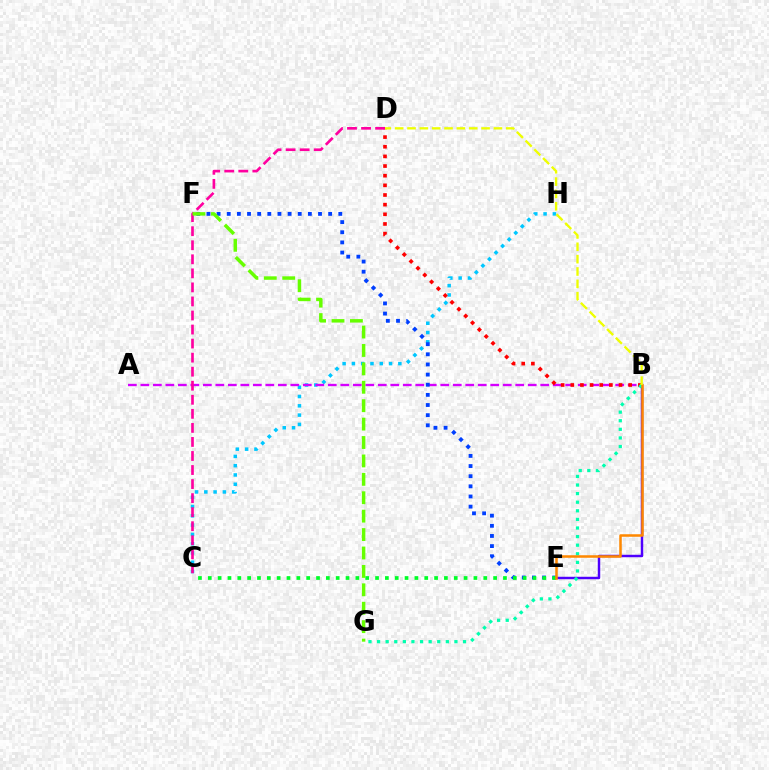{('C', 'H'): [{'color': '#00c7ff', 'line_style': 'dotted', 'thickness': 2.52}], ('A', 'B'): [{'color': '#d600ff', 'line_style': 'dashed', 'thickness': 1.7}], ('B', 'E'): [{'color': '#4f00ff', 'line_style': 'solid', 'thickness': 1.77}, {'color': '#ff8800', 'line_style': 'solid', 'thickness': 1.82}], ('B', 'D'): [{'color': '#ff0000', 'line_style': 'dotted', 'thickness': 2.62}, {'color': '#eeff00', 'line_style': 'dashed', 'thickness': 1.68}], ('B', 'G'): [{'color': '#00ffaf', 'line_style': 'dotted', 'thickness': 2.34}], ('E', 'F'): [{'color': '#003fff', 'line_style': 'dotted', 'thickness': 2.76}], ('C', 'E'): [{'color': '#00ff27', 'line_style': 'dotted', 'thickness': 2.67}], ('C', 'D'): [{'color': '#ff00a0', 'line_style': 'dashed', 'thickness': 1.91}], ('F', 'G'): [{'color': '#66ff00', 'line_style': 'dashed', 'thickness': 2.5}]}